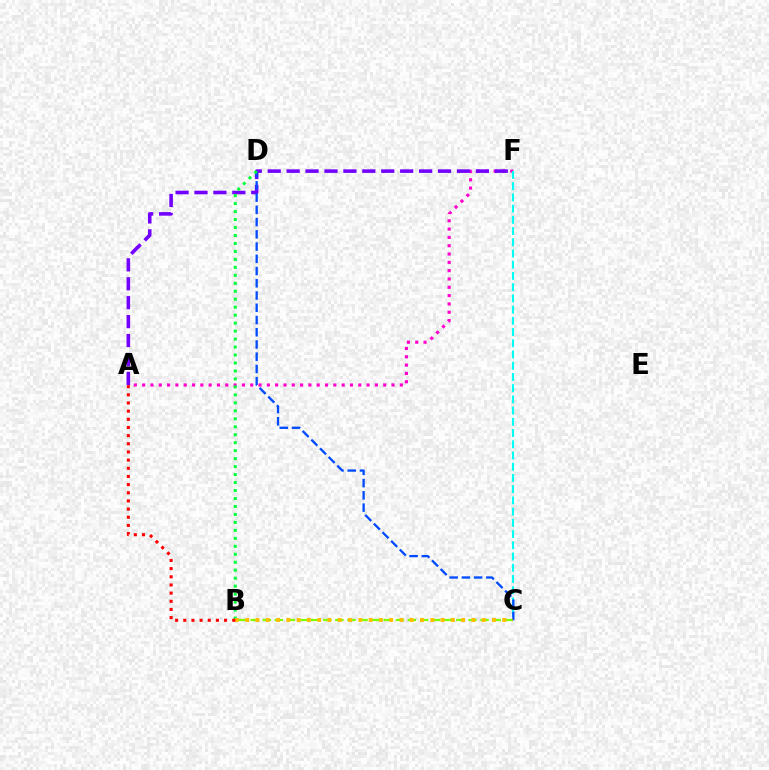{('A', 'F'): [{'color': '#ff00cf', 'line_style': 'dotted', 'thickness': 2.26}, {'color': '#7200ff', 'line_style': 'dashed', 'thickness': 2.57}], ('B', 'C'): [{'color': '#84ff00', 'line_style': 'dashed', 'thickness': 1.64}, {'color': '#ffbd00', 'line_style': 'dotted', 'thickness': 2.79}], ('C', 'F'): [{'color': '#00fff6', 'line_style': 'dashed', 'thickness': 1.52}], ('C', 'D'): [{'color': '#004bff', 'line_style': 'dashed', 'thickness': 1.66}], ('B', 'D'): [{'color': '#00ff39', 'line_style': 'dotted', 'thickness': 2.17}], ('A', 'B'): [{'color': '#ff0000', 'line_style': 'dotted', 'thickness': 2.22}]}